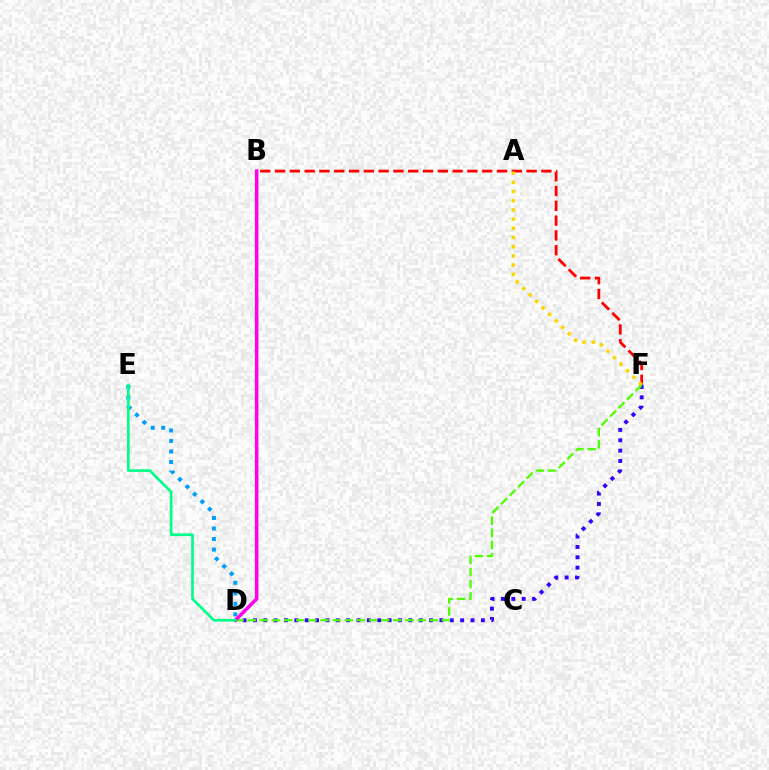{('D', 'F'): [{'color': '#3700ff', 'line_style': 'dotted', 'thickness': 2.82}, {'color': '#4fff00', 'line_style': 'dashed', 'thickness': 1.65}], ('B', 'F'): [{'color': '#ff0000', 'line_style': 'dashed', 'thickness': 2.01}], ('D', 'E'): [{'color': '#009eff', 'line_style': 'dotted', 'thickness': 2.86}, {'color': '#00ff86', 'line_style': 'solid', 'thickness': 1.92}], ('A', 'F'): [{'color': '#ffd500', 'line_style': 'dotted', 'thickness': 2.5}], ('B', 'D'): [{'color': '#ff00ed', 'line_style': 'solid', 'thickness': 2.53}]}